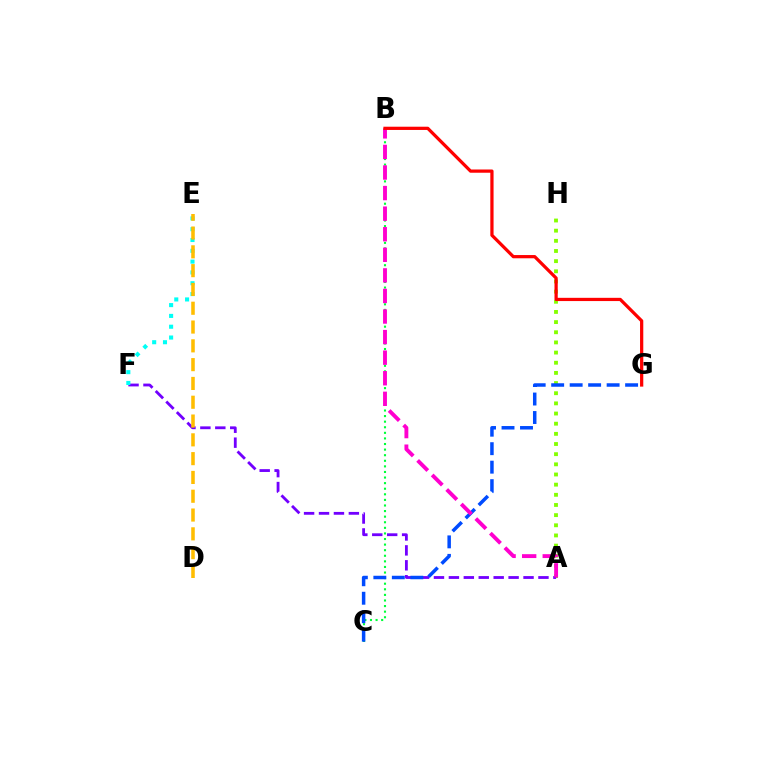{('A', 'H'): [{'color': '#84ff00', 'line_style': 'dotted', 'thickness': 2.76}], ('A', 'F'): [{'color': '#7200ff', 'line_style': 'dashed', 'thickness': 2.03}], ('E', 'F'): [{'color': '#00fff6', 'line_style': 'dotted', 'thickness': 2.94}], ('B', 'C'): [{'color': '#00ff39', 'line_style': 'dotted', 'thickness': 1.52}], ('C', 'G'): [{'color': '#004bff', 'line_style': 'dashed', 'thickness': 2.51}], ('D', 'E'): [{'color': '#ffbd00', 'line_style': 'dashed', 'thickness': 2.55}], ('A', 'B'): [{'color': '#ff00cf', 'line_style': 'dashed', 'thickness': 2.79}], ('B', 'G'): [{'color': '#ff0000', 'line_style': 'solid', 'thickness': 2.33}]}